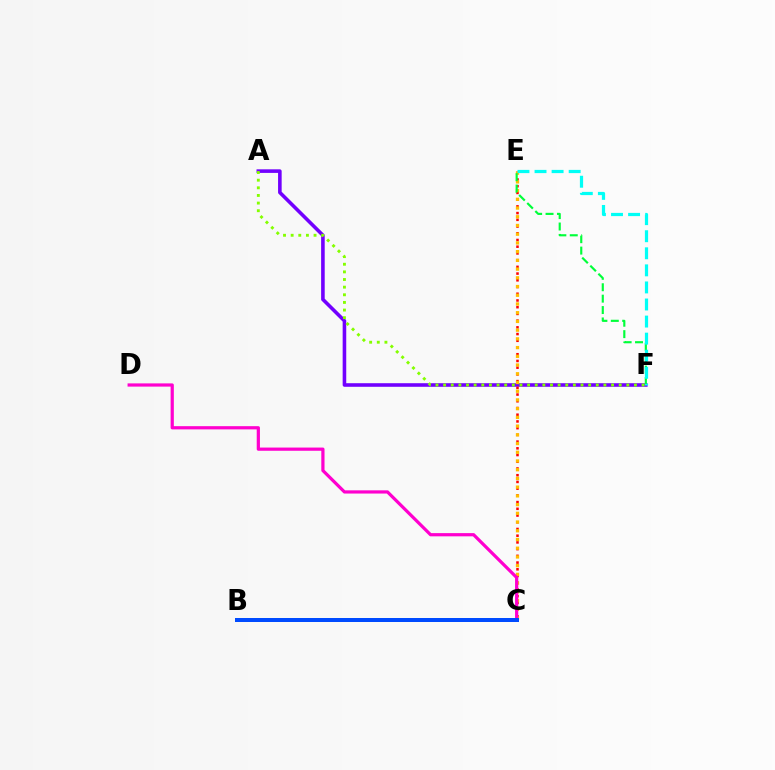{('A', 'F'): [{'color': '#7200ff', 'line_style': 'solid', 'thickness': 2.58}, {'color': '#84ff00', 'line_style': 'dotted', 'thickness': 2.07}], ('C', 'E'): [{'color': '#ff0000', 'line_style': 'dotted', 'thickness': 1.83}, {'color': '#ffbd00', 'line_style': 'dotted', 'thickness': 2.37}], ('C', 'D'): [{'color': '#ff00cf', 'line_style': 'solid', 'thickness': 2.32}], ('E', 'F'): [{'color': '#00ff39', 'line_style': 'dashed', 'thickness': 1.55}, {'color': '#00fff6', 'line_style': 'dashed', 'thickness': 2.32}], ('B', 'C'): [{'color': '#004bff', 'line_style': 'solid', 'thickness': 2.88}]}